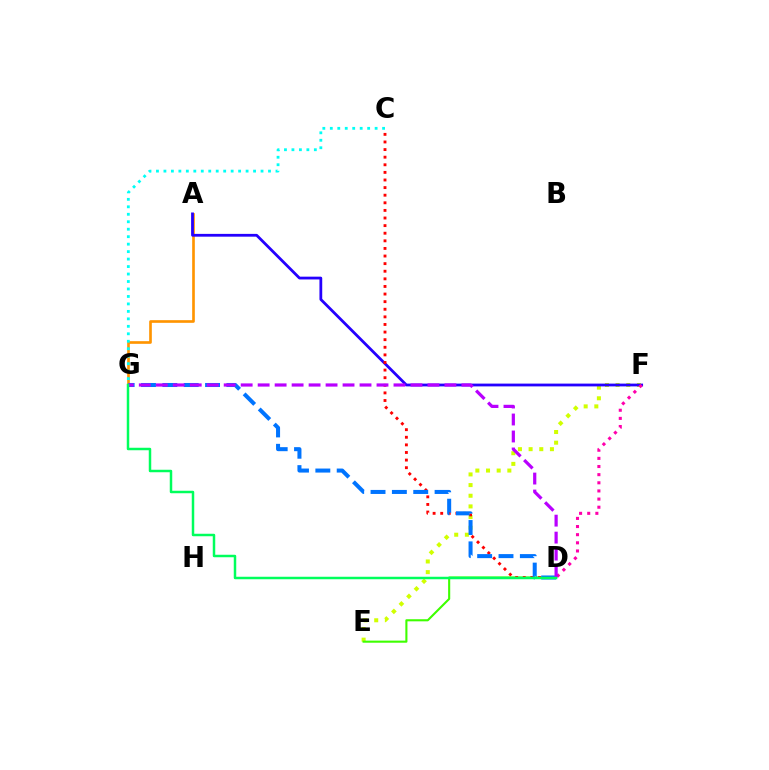{('A', 'G'): [{'color': '#ff9400', 'line_style': 'solid', 'thickness': 1.91}], ('E', 'F'): [{'color': '#d1ff00', 'line_style': 'dotted', 'thickness': 2.9}], ('A', 'F'): [{'color': '#2500ff', 'line_style': 'solid', 'thickness': 2.01}], ('D', 'E'): [{'color': '#3dff00', 'line_style': 'solid', 'thickness': 1.51}], ('C', 'D'): [{'color': '#ff0000', 'line_style': 'dotted', 'thickness': 2.07}], ('D', 'G'): [{'color': '#0074ff', 'line_style': 'dashed', 'thickness': 2.9}, {'color': '#b900ff', 'line_style': 'dashed', 'thickness': 2.31}, {'color': '#00ff5c', 'line_style': 'solid', 'thickness': 1.79}], ('D', 'F'): [{'color': '#ff00ac', 'line_style': 'dotted', 'thickness': 2.21}], ('C', 'G'): [{'color': '#00fff6', 'line_style': 'dotted', 'thickness': 2.03}]}